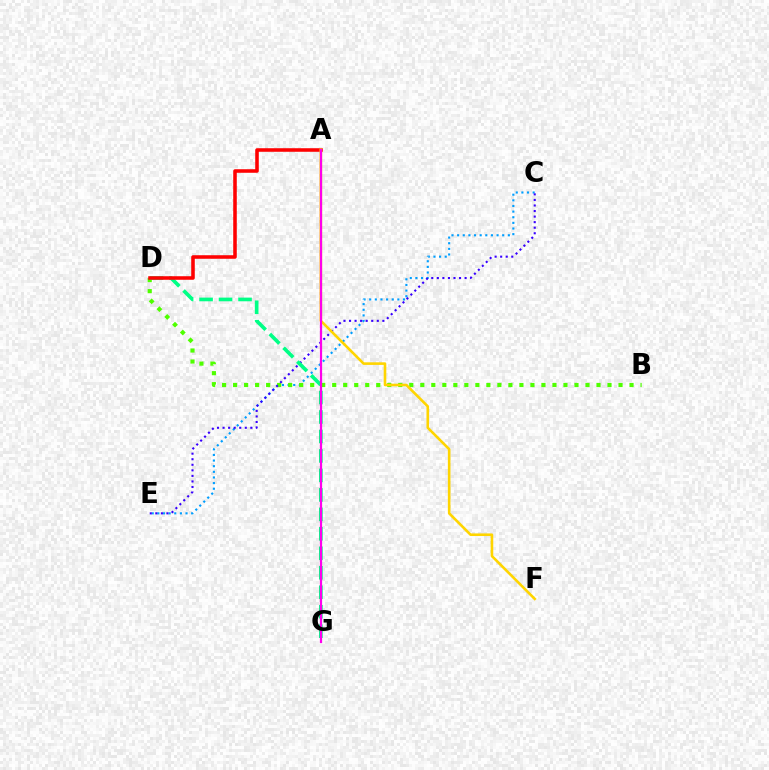{('C', 'E'): [{'color': '#009eff', 'line_style': 'dotted', 'thickness': 1.53}, {'color': '#3700ff', 'line_style': 'dotted', 'thickness': 1.51}], ('B', 'D'): [{'color': '#4fff00', 'line_style': 'dotted', 'thickness': 2.99}], ('D', 'G'): [{'color': '#00ff86', 'line_style': 'dashed', 'thickness': 2.65}], ('A', 'D'): [{'color': '#ff0000', 'line_style': 'solid', 'thickness': 2.56}], ('A', 'F'): [{'color': '#ffd500', 'line_style': 'solid', 'thickness': 1.88}], ('A', 'G'): [{'color': '#ff00ed', 'line_style': 'solid', 'thickness': 1.6}]}